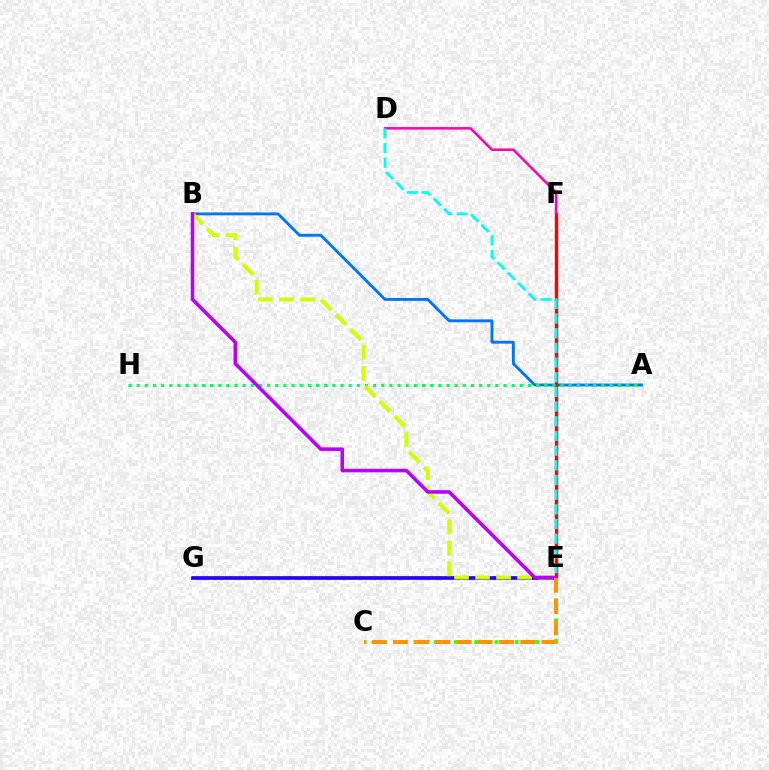{('C', 'E'): [{'color': '#3dff00', 'line_style': 'dotted', 'thickness': 2.75}, {'color': '#ff9400', 'line_style': 'dashed', 'thickness': 2.88}], ('A', 'B'): [{'color': '#0074ff', 'line_style': 'solid', 'thickness': 2.06}], ('E', 'F'): [{'color': '#ff0000', 'line_style': 'solid', 'thickness': 2.45}], ('D', 'F'): [{'color': '#ff00ac', 'line_style': 'solid', 'thickness': 1.8}], ('E', 'G'): [{'color': '#2500ff', 'line_style': 'solid', 'thickness': 2.67}], ('A', 'H'): [{'color': '#00ff5c', 'line_style': 'dotted', 'thickness': 2.21}], ('B', 'E'): [{'color': '#d1ff00', 'line_style': 'dashed', 'thickness': 2.85}, {'color': '#b900ff', 'line_style': 'solid', 'thickness': 2.55}], ('D', 'E'): [{'color': '#00fff6', 'line_style': 'dashed', 'thickness': 1.99}]}